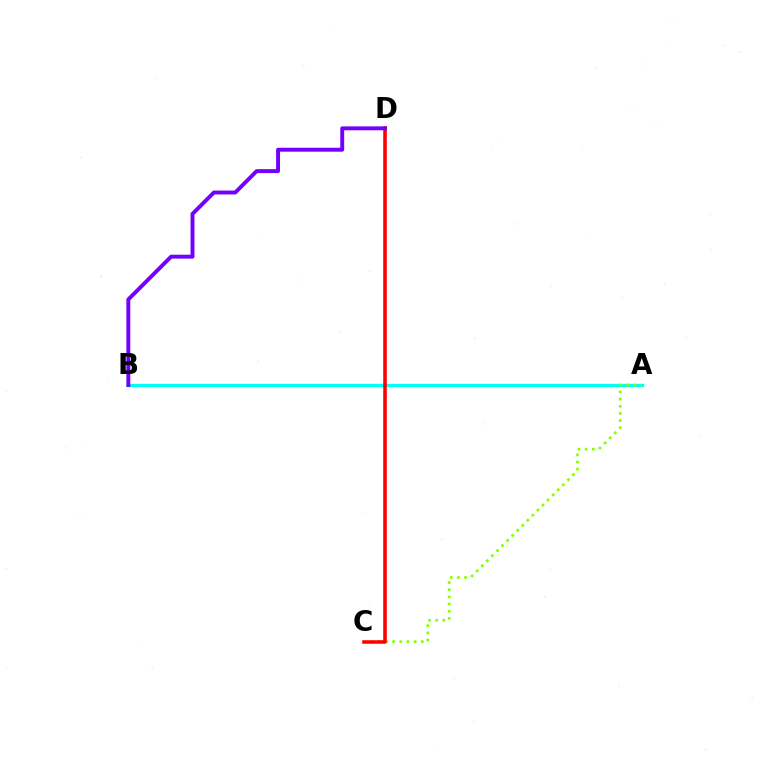{('A', 'B'): [{'color': '#00fff6', 'line_style': 'solid', 'thickness': 2.39}], ('A', 'C'): [{'color': '#84ff00', 'line_style': 'dotted', 'thickness': 1.95}], ('C', 'D'): [{'color': '#ff0000', 'line_style': 'solid', 'thickness': 2.55}], ('B', 'D'): [{'color': '#7200ff', 'line_style': 'solid', 'thickness': 2.82}]}